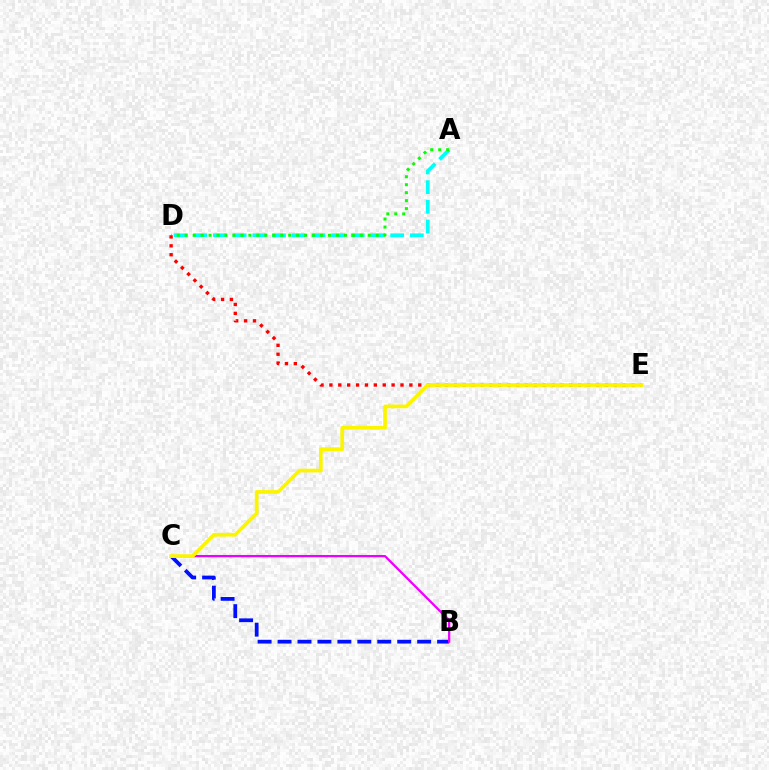{('A', 'D'): [{'color': '#00fff6', 'line_style': 'dashed', 'thickness': 2.68}, {'color': '#08ff00', 'line_style': 'dotted', 'thickness': 2.16}], ('B', 'C'): [{'color': '#0010ff', 'line_style': 'dashed', 'thickness': 2.71}, {'color': '#ee00ff', 'line_style': 'solid', 'thickness': 1.63}], ('D', 'E'): [{'color': '#ff0000', 'line_style': 'dotted', 'thickness': 2.41}], ('C', 'E'): [{'color': '#fcf500', 'line_style': 'solid', 'thickness': 2.68}]}